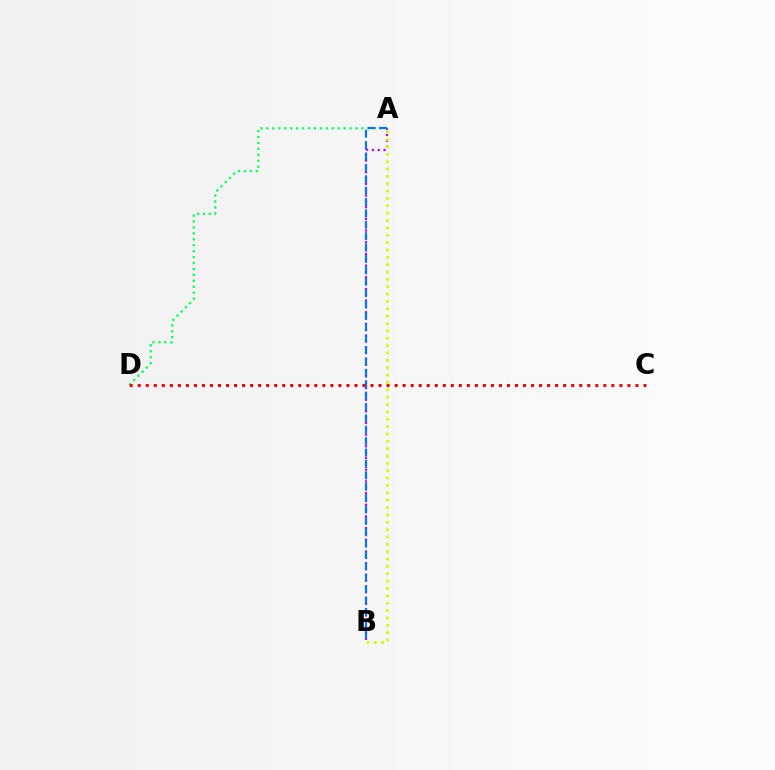{('A', 'B'): [{'color': '#b900ff', 'line_style': 'dotted', 'thickness': 1.58}, {'color': '#0074ff', 'line_style': 'dashed', 'thickness': 1.55}, {'color': '#d1ff00', 'line_style': 'dotted', 'thickness': 2.0}], ('A', 'D'): [{'color': '#00ff5c', 'line_style': 'dotted', 'thickness': 1.61}], ('C', 'D'): [{'color': '#ff0000', 'line_style': 'dotted', 'thickness': 2.18}]}